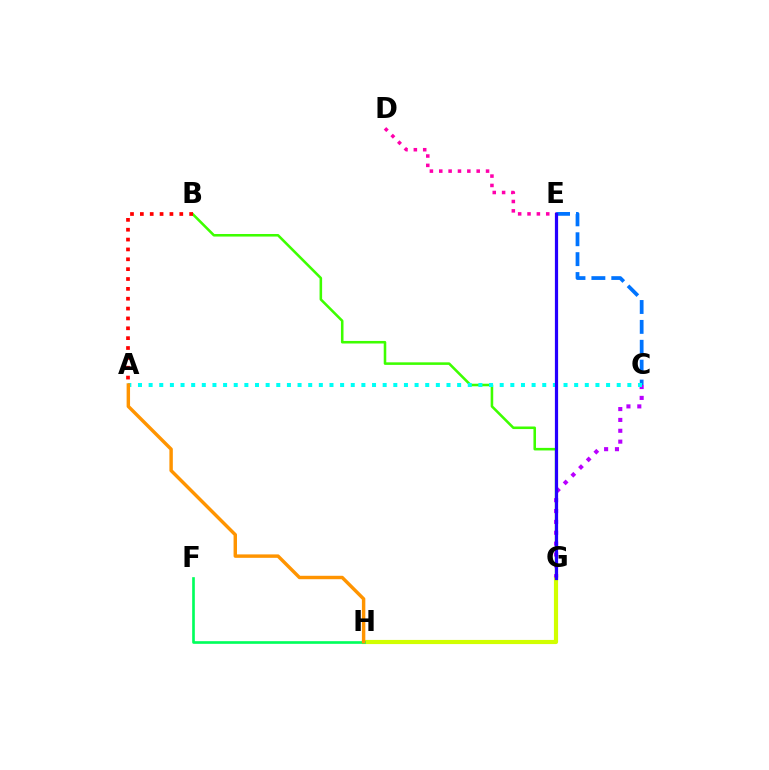{('D', 'E'): [{'color': '#ff00ac', 'line_style': 'dotted', 'thickness': 2.54}], ('G', 'H'): [{'color': '#d1ff00', 'line_style': 'solid', 'thickness': 2.99}], ('B', 'G'): [{'color': '#3dff00', 'line_style': 'solid', 'thickness': 1.84}], ('C', 'E'): [{'color': '#0074ff', 'line_style': 'dashed', 'thickness': 2.7}], ('C', 'G'): [{'color': '#b900ff', 'line_style': 'dotted', 'thickness': 2.95}], ('A', 'C'): [{'color': '#00fff6', 'line_style': 'dotted', 'thickness': 2.89}], ('A', 'B'): [{'color': '#ff0000', 'line_style': 'dotted', 'thickness': 2.68}], ('F', 'H'): [{'color': '#00ff5c', 'line_style': 'solid', 'thickness': 1.91}], ('E', 'G'): [{'color': '#2500ff', 'line_style': 'solid', 'thickness': 2.31}], ('A', 'H'): [{'color': '#ff9400', 'line_style': 'solid', 'thickness': 2.47}]}